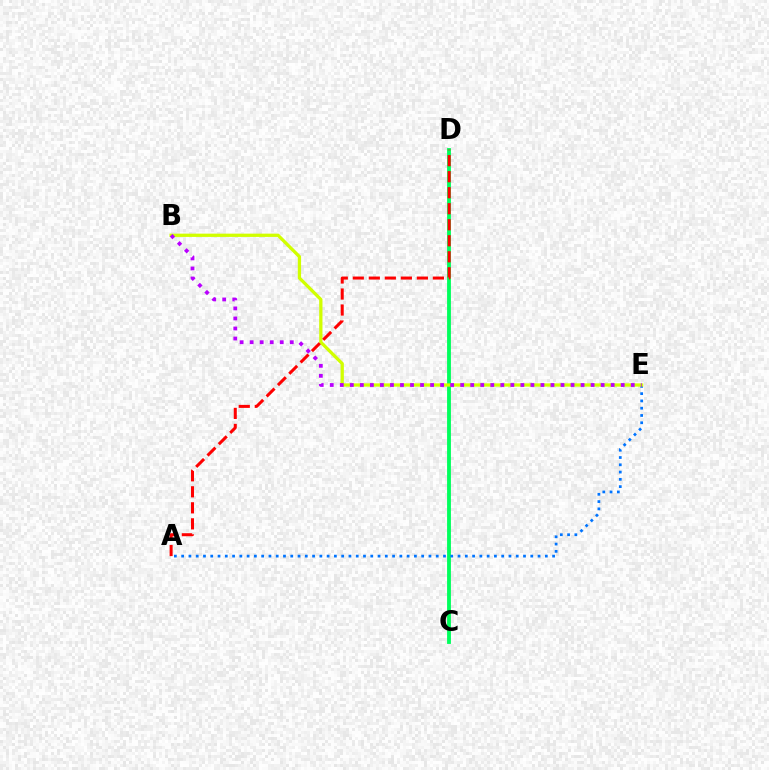{('C', 'D'): [{'color': '#00ff5c', 'line_style': 'solid', 'thickness': 2.76}], ('A', 'E'): [{'color': '#0074ff', 'line_style': 'dotted', 'thickness': 1.98}], ('B', 'E'): [{'color': '#d1ff00', 'line_style': 'solid', 'thickness': 2.35}, {'color': '#b900ff', 'line_style': 'dotted', 'thickness': 2.73}], ('A', 'D'): [{'color': '#ff0000', 'line_style': 'dashed', 'thickness': 2.18}]}